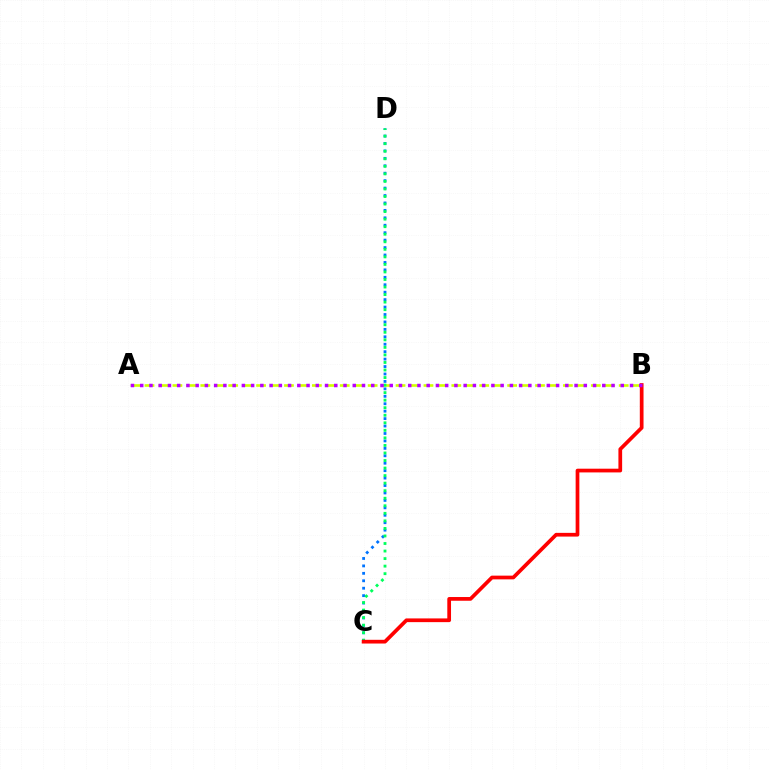{('C', 'D'): [{'color': '#0074ff', 'line_style': 'dotted', 'thickness': 2.02}, {'color': '#00ff5c', 'line_style': 'dotted', 'thickness': 2.05}], ('A', 'B'): [{'color': '#d1ff00', 'line_style': 'dashed', 'thickness': 1.89}, {'color': '#b900ff', 'line_style': 'dotted', 'thickness': 2.51}], ('B', 'C'): [{'color': '#ff0000', 'line_style': 'solid', 'thickness': 2.68}]}